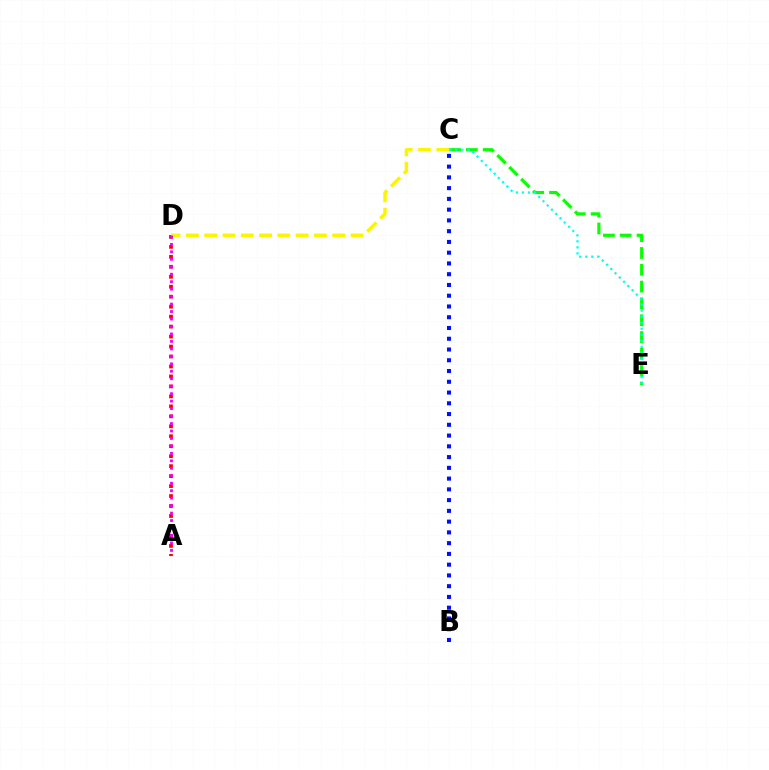{('A', 'D'): [{'color': '#ff0000', 'line_style': 'dotted', 'thickness': 2.71}, {'color': '#ee00ff', 'line_style': 'dotted', 'thickness': 2.03}], ('C', 'E'): [{'color': '#08ff00', 'line_style': 'dashed', 'thickness': 2.28}, {'color': '#00fff6', 'line_style': 'dotted', 'thickness': 1.64}], ('C', 'D'): [{'color': '#fcf500', 'line_style': 'dashed', 'thickness': 2.48}], ('B', 'C'): [{'color': '#0010ff', 'line_style': 'dotted', 'thickness': 2.92}]}